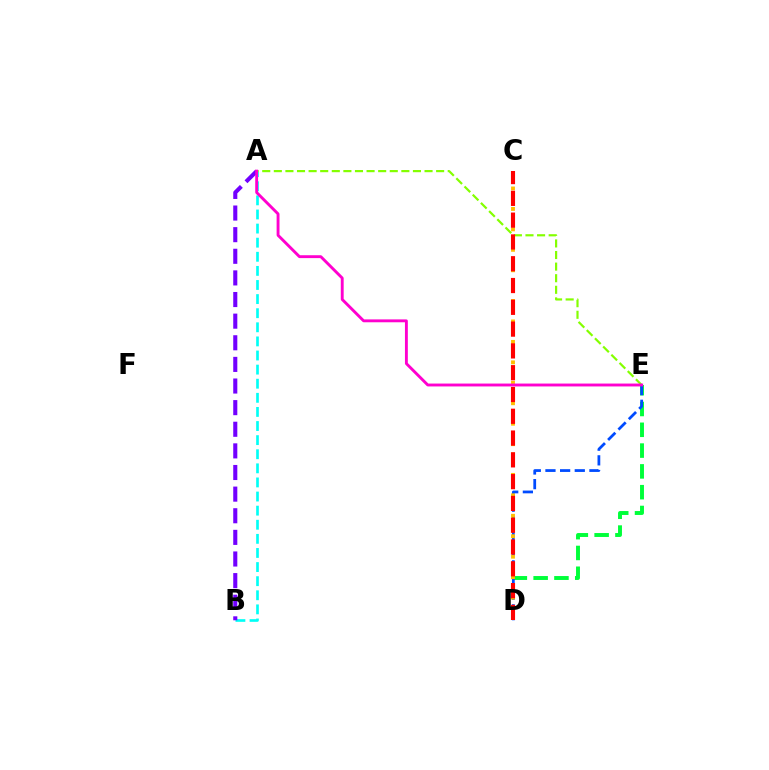{('A', 'B'): [{'color': '#00fff6', 'line_style': 'dashed', 'thickness': 1.92}, {'color': '#7200ff', 'line_style': 'dashed', 'thickness': 2.94}], ('A', 'E'): [{'color': '#84ff00', 'line_style': 'dashed', 'thickness': 1.57}, {'color': '#ff00cf', 'line_style': 'solid', 'thickness': 2.07}], ('D', 'E'): [{'color': '#00ff39', 'line_style': 'dashed', 'thickness': 2.83}, {'color': '#004bff', 'line_style': 'dashed', 'thickness': 1.99}], ('C', 'D'): [{'color': '#ffbd00', 'line_style': 'dotted', 'thickness': 2.78}, {'color': '#ff0000', 'line_style': 'dashed', 'thickness': 2.96}]}